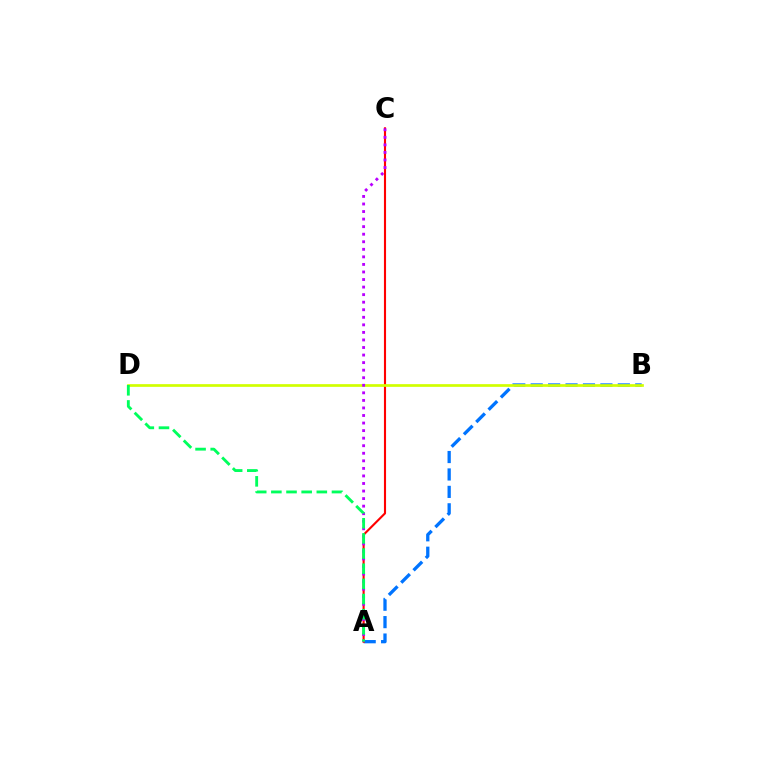{('A', 'B'): [{'color': '#0074ff', 'line_style': 'dashed', 'thickness': 2.37}], ('A', 'C'): [{'color': '#ff0000', 'line_style': 'solid', 'thickness': 1.53}, {'color': '#b900ff', 'line_style': 'dotted', 'thickness': 2.05}], ('B', 'D'): [{'color': '#d1ff00', 'line_style': 'solid', 'thickness': 1.94}], ('A', 'D'): [{'color': '#00ff5c', 'line_style': 'dashed', 'thickness': 2.06}]}